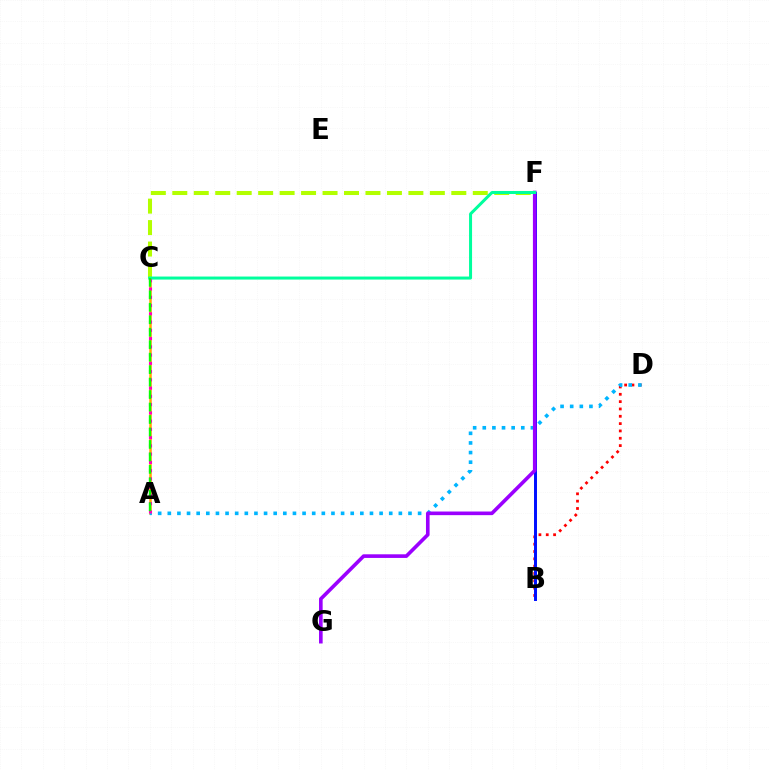{('C', 'F'): [{'color': '#b3ff00', 'line_style': 'dashed', 'thickness': 2.92}, {'color': '#00ff9d', 'line_style': 'solid', 'thickness': 2.17}], ('A', 'C'): [{'color': '#ffa500', 'line_style': 'solid', 'thickness': 1.8}, {'color': '#ff00bd', 'line_style': 'dotted', 'thickness': 2.24}, {'color': '#08ff00', 'line_style': 'dashed', 'thickness': 1.69}], ('B', 'D'): [{'color': '#ff0000', 'line_style': 'dotted', 'thickness': 1.99}], ('A', 'D'): [{'color': '#00b5ff', 'line_style': 'dotted', 'thickness': 2.62}], ('B', 'F'): [{'color': '#0010ff', 'line_style': 'solid', 'thickness': 2.14}], ('F', 'G'): [{'color': '#9b00ff', 'line_style': 'solid', 'thickness': 2.61}]}